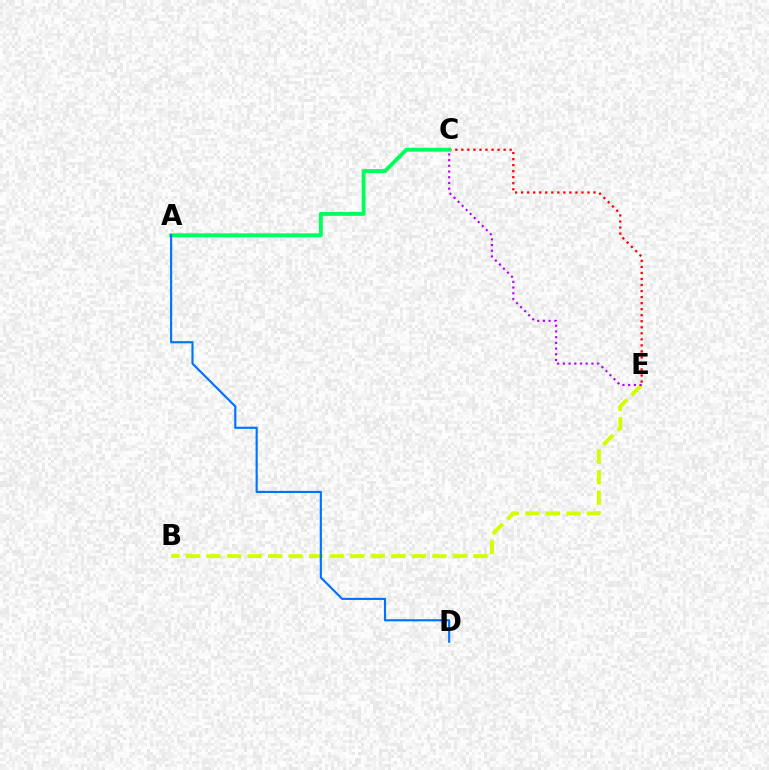{('C', 'E'): [{'color': '#ff0000', 'line_style': 'dotted', 'thickness': 1.64}, {'color': '#b900ff', 'line_style': 'dotted', 'thickness': 1.55}], ('A', 'C'): [{'color': '#00ff5c', 'line_style': 'solid', 'thickness': 2.8}], ('B', 'E'): [{'color': '#d1ff00', 'line_style': 'dashed', 'thickness': 2.79}], ('A', 'D'): [{'color': '#0074ff', 'line_style': 'solid', 'thickness': 1.56}]}